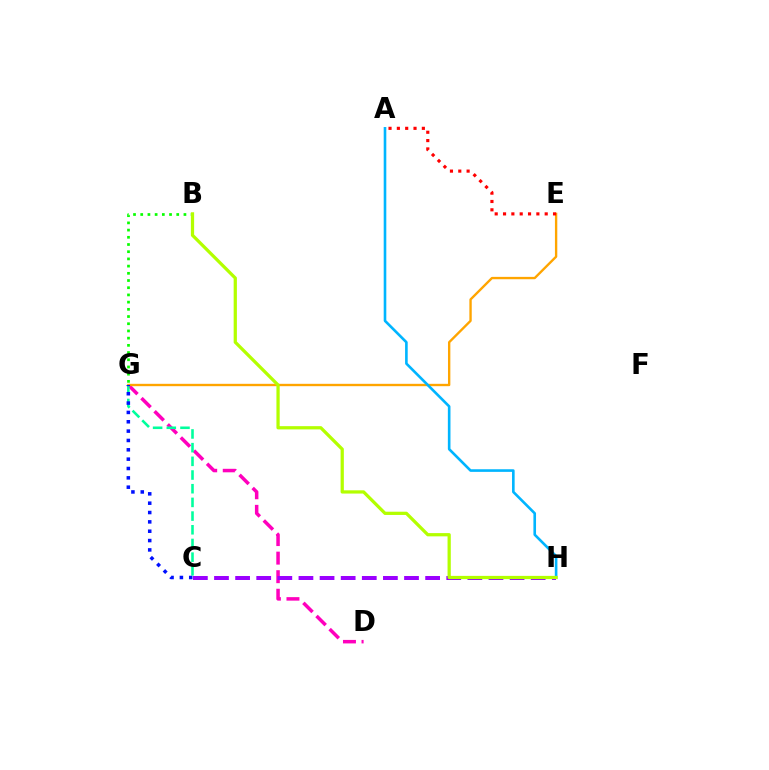{('D', 'G'): [{'color': '#ff00bd', 'line_style': 'dashed', 'thickness': 2.52}], ('C', 'G'): [{'color': '#00ff9d', 'line_style': 'dashed', 'thickness': 1.86}, {'color': '#0010ff', 'line_style': 'dotted', 'thickness': 2.54}], ('E', 'G'): [{'color': '#ffa500', 'line_style': 'solid', 'thickness': 1.7}], ('A', 'H'): [{'color': '#00b5ff', 'line_style': 'solid', 'thickness': 1.89}], ('C', 'H'): [{'color': '#9b00ff', 'line_style': 'dashed', 'thickness': 2.87}], ('B', 'G'): [{'color': '#08ff00', 'line_style': 'dotted', 'thickness': 1.96}], ('B', 'H'): [{'color': '#b3ff00', 'line_style': 'solid', 'thickness': 2.34}], ('A', 'E'): [{'color': '#ff0000', 'line_style': 'dotted', 'thickness': 2.26}]}